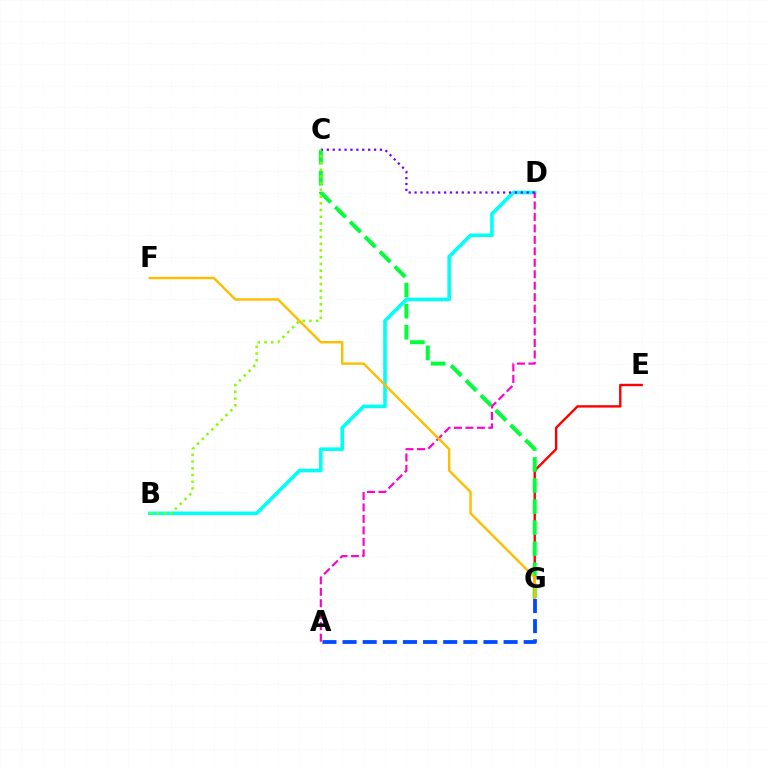{('E', 'G'): [{'color': '#ff0000', 'line_style': 'solid', 'thickness': 1.71}], ('B', 'D'): [{'color': '#00fff6', 'line_style': 'solid', 'thickness': 2.6}], ('C', 'G'): [{'color': '#00ff39', 'line_style': 'dashed', 'thickness': 2.86}], ('A', 'D'): [{'color': '#ff00cf', 'line_style': 'dashed', 'thickness': 1.56}], ('C', 'D'): [{'color': '#7200ff', 'line_style': 'dotted', 'thickness': 1.6}], ('B', 'C'): [{'color': '#84ff00', 'line_style': 'dotted', 'thickness': 1.83}], ('F', 'G'): [{'color': '#ffbd00', 'line_style': 'solid', 'thickness': 1.74}], ('A', 'G'): [{'color': '#004bff', 'line_style': 'dashed', 'thickness': 2.73}]}